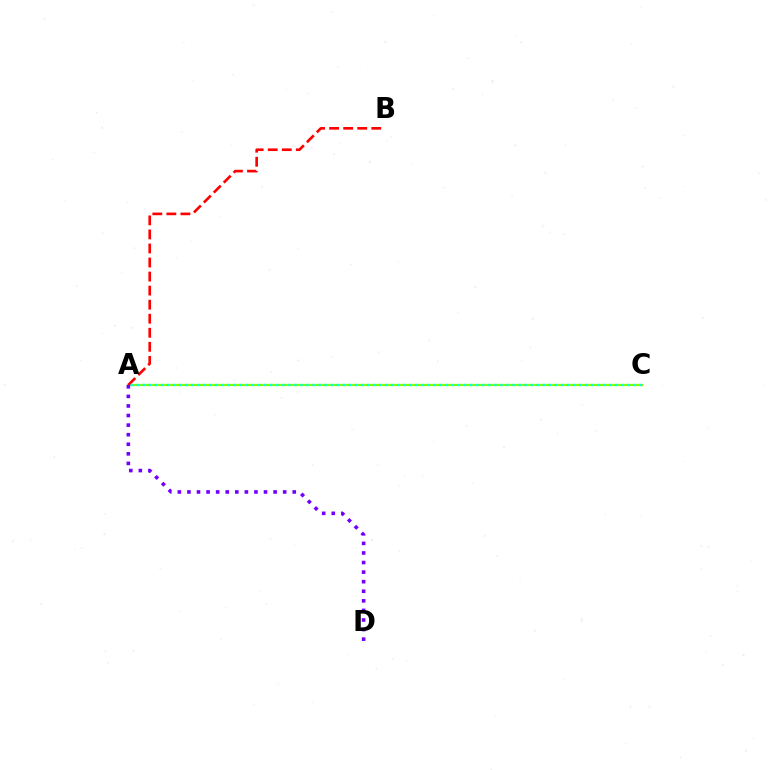{('A', 'C'): [{'color': '#84ff00', 'line_style': 'solid', 'thickness': 1.62}, {'color': '#00fff6', 'line_style': 'dotted', 'thickness': 1.65}], ('A', 'B'): [{'color': '#ff0000', 'line_style': 'dashed', 'thickness': 1.91}], ('A', 'D'): [{'color': '#7200ff', 'line_style': 'dotted', 'thickness': 2.6}]}